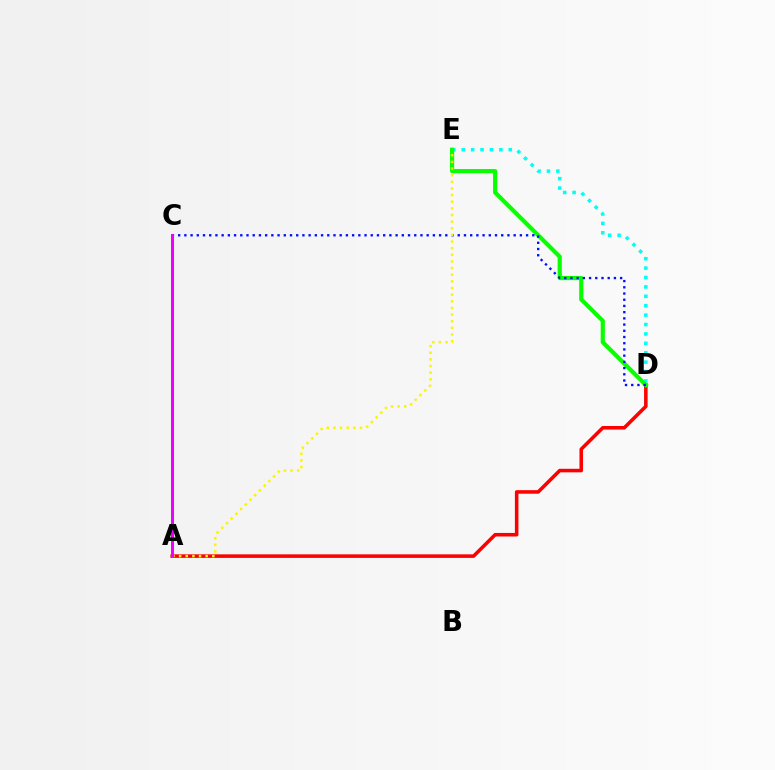{('D', 'E'): [{'color': '#00fff6', 'line_style': 'dotted', 'thickness': 2.55}, {'color': '#08ff00', 'line_style': 'solid', 'thickness': 3.0}], ('A', 'D'): [{'color': '#ff0000', 'line_style': 'solid', 'thickness': 2.56}], ('C', 'D'): [{'color': '#0010ff', 'line_style': 'dotted', 'thickness': 1.69}], ('A', 'E'): [{'color': '#fcf500', 'line_style': 'dotted', 'thickness': 1.8}], ('A', 'C'): [{'color': '#ee00ff', 'line_style': 'solid', 'thickness': 2.17}]}